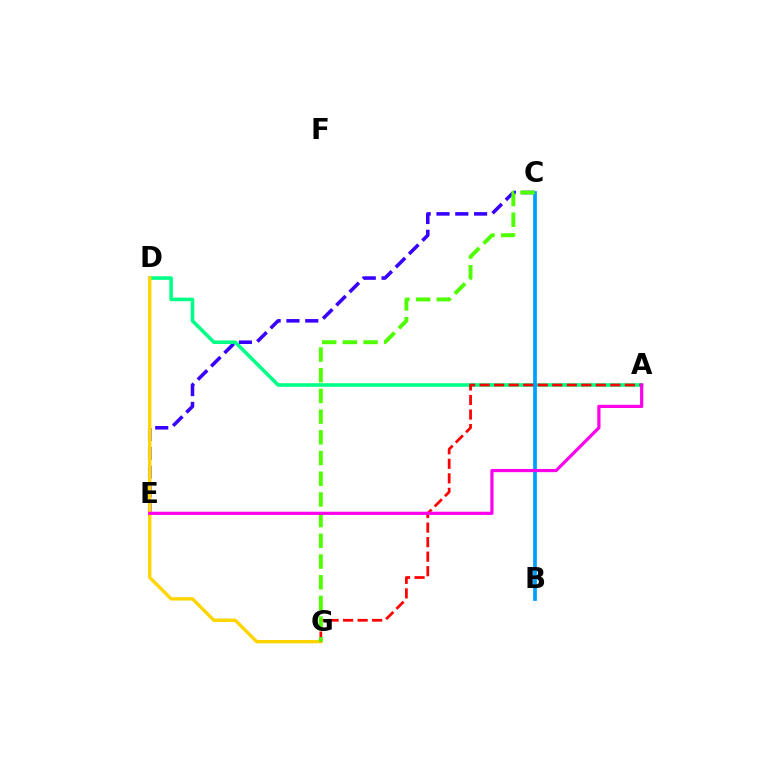{('C', 'E'): [{'color': '#3700ff', 'line_style': 'dashed', 'thickness': 2.55}], ('A', 'D'): [{'color': '#00ff86', 'line_style': 'solid', 'thickness': 2.57}], ('D', 'G'): [{'color': '#ffd500', 'line_style': 'solid', 'thickness': 2.42}], ('B', 'C'): [{'color': '#009eff', 'line_style': 'solid', 'thickness': 2.68}], ('A', 'G'): [{'color': '#ff0000', 'line_style': 'dashed', 'thickness': 1.97}], ('C', 'G'): [{'color': '#4fff00', 'line_style': 'dashed', 'thickness': 2.81}], ('A', 'E'): [{'color': '#ff00ed', 'line_style': 'solid', 'thickness': 2.31}]}